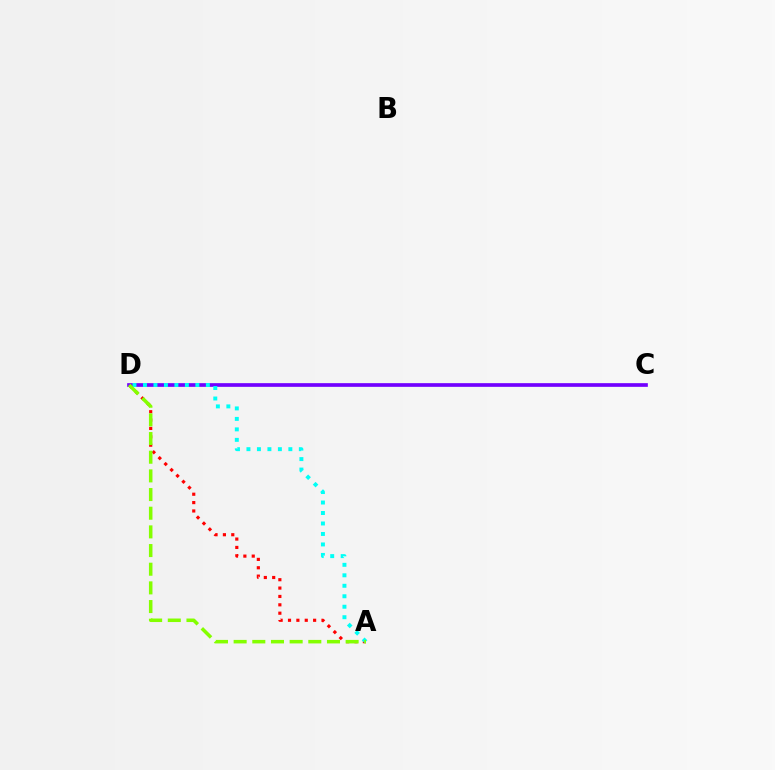{('C', 'D'): [{'color': '#7200ff', 'line_style': 'solid', 'thickness': 2.65}], ('A', 'D'): [{'color': '#ff0000', 'line_style': 'dotted', 'thickness': 2.27}, {'color': '#00fff6', 'line_style': 'dotted', 'thickness': 2.85}, {'color': '#84ff00', 'line_style': 'dashed', 'thickness': 2.54}]}